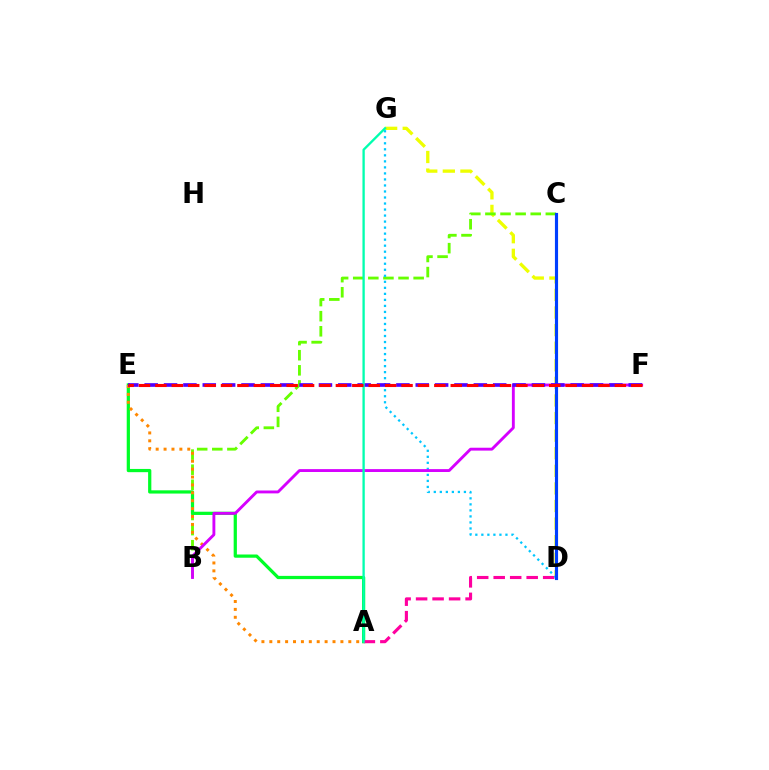{('D', 'G'): [{'color': '#eeff00', 'line_style': 'dashed', 'thickness': 2.39}, {'color': '#00c7ff', 'line_style': 'dotted', 'thickness': 1.64}], ('B', 'C'): [{'color': '#66ff00', 'line_style': 'dashed', 'thickness': 2.05}], ('A', 'E'): [{'color': '#00ff27', 'line_style': 'solid', 'thickness': 2.33}, {'color': '#ff8800', 'line_style': 'dotted', 'thickness': 2.15}], ('A', 'D'): [{'color': '#ff00a0', 'line_style': 'dashed', 'thickness': 2.24}], ('C', 'D'): [{'color': '#003fff', 'line_style': 'solid', 'thickness': 2.26}], ('B', 'F'): [{'color': '#d600ff', 'line_style': 'solid', 'thickness': 2.07}], ('E', 'F'): [{'color': '#4f00ff', 'line_style': 'dashed', 'thickness': 2.63}, {'color': '#ff0000', 'line_style': 'dashed', 'thickness': 2.23}], ('A', 'G'): [{'color': '#00ffaf', 'line_style': 'solid', 'thickness': 1.67}]}